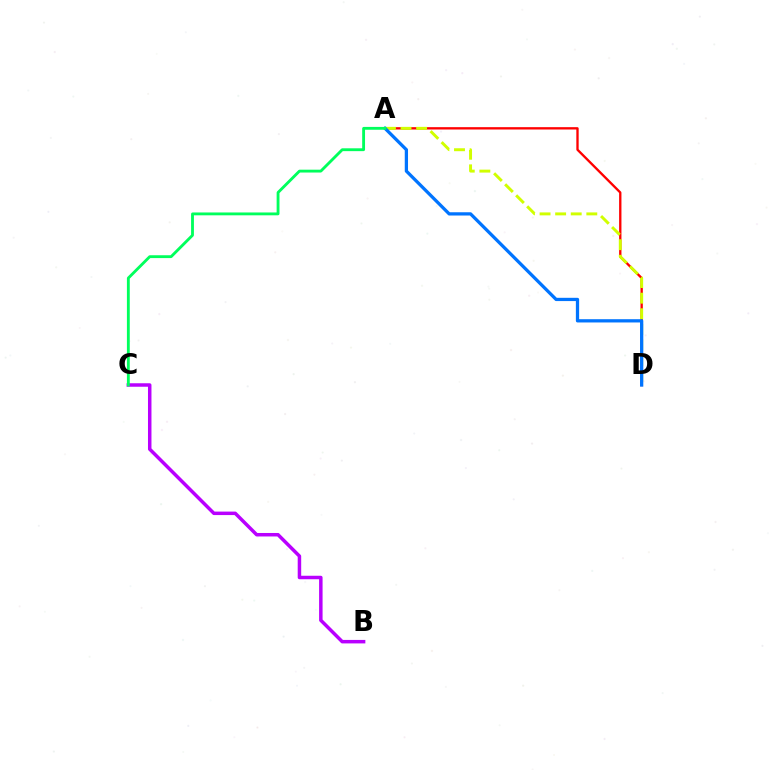{('A', 'D'): [{'color': '#ff0000', 'line_style': 'solid', 'thickness': 1.68}, {'color': '#d1ff00', 'line_style': 'dashed', 'thickness': 2.12}, {'color': '#0074ff', 'line_style': 'solid', 'thickness': 2.35}], ('B', 'C'): [{'color': '#b900ff', 'line_style': 'solid', 'thickness': 2.51}], ('A', 'C'): [{'color': '#00ff5c', 'line_style': 'solid', 'thickness': 2.05}]}